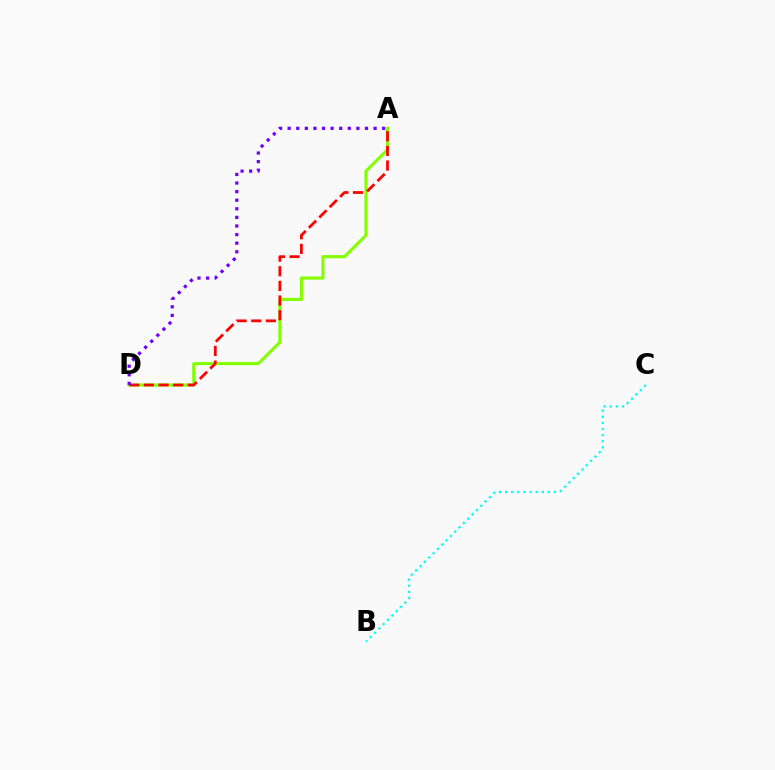{('A', 'D'): [{'color': '#84ff00', 'line_style': 'solid', 'thickness': 2.24}, {'color': '#ff0000', 'line_style': 'dashed', 'thickness': 1.99}, {'color': '#7200ff', 'line_style': 'dotted', 'thickness': 2.33}], ('B', 'C'): [{'color': '#00fff6', 'line_style': 'dotted', 'thickness': 1.66}]}